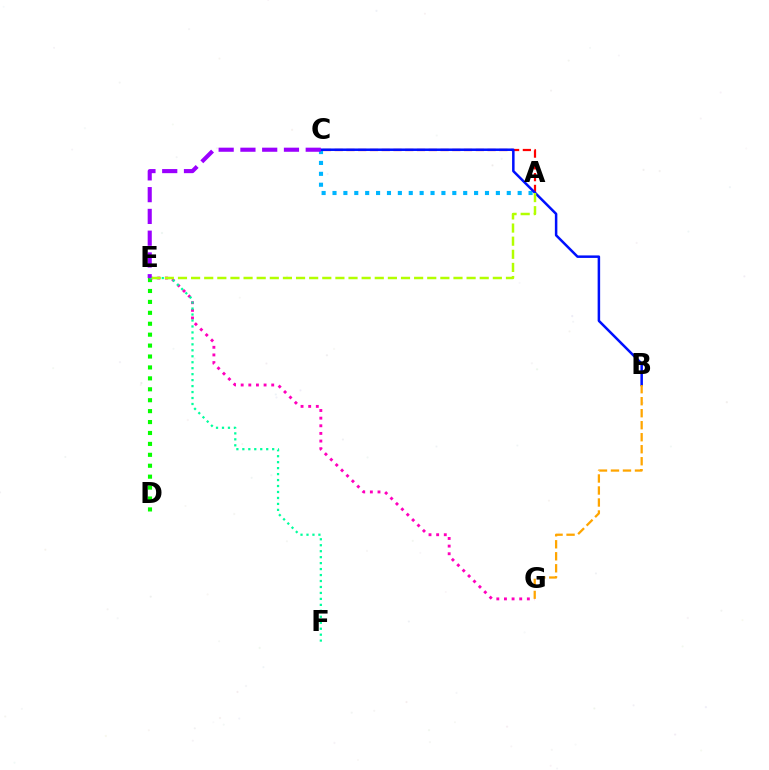{('D', 'E'): [{'color': '#08ff00', 'line_style': 'dotted', 'thickness': 2.97}], ('A', 'C'): [{'color': '#00b5ff', 'line_style': 'dotted', 'thickness': 2.96}, {'color': '#ff0000', 'line_style': 'dashed', 'thickness': 1.6}], ('E', 'G'): [{'color': '#ff00bd', 'line_style': 'dotted', 'thickness': 2.07}], ('E', 'F'): [{'color': '#00ff9d', 'line_style': 'dotted', 'thickness': 1.62}], ('B', 'C'): [{'color': '#0010ff', 'line_style': 'solid', 'thickness': 1.8}], ('B', 'G'): [{'color': '#ffa500', 'line_style': 'dashed', 'thickness': 1.63}], ('C', 'E'): [{'color': '#9b00ff', 'line_style': 'dashed', 'thickness': 2.96}], ('A', 'E'): [{'color': '#b3ff00', 'line_style': 'dashed', 'thickness': 1.78}]}